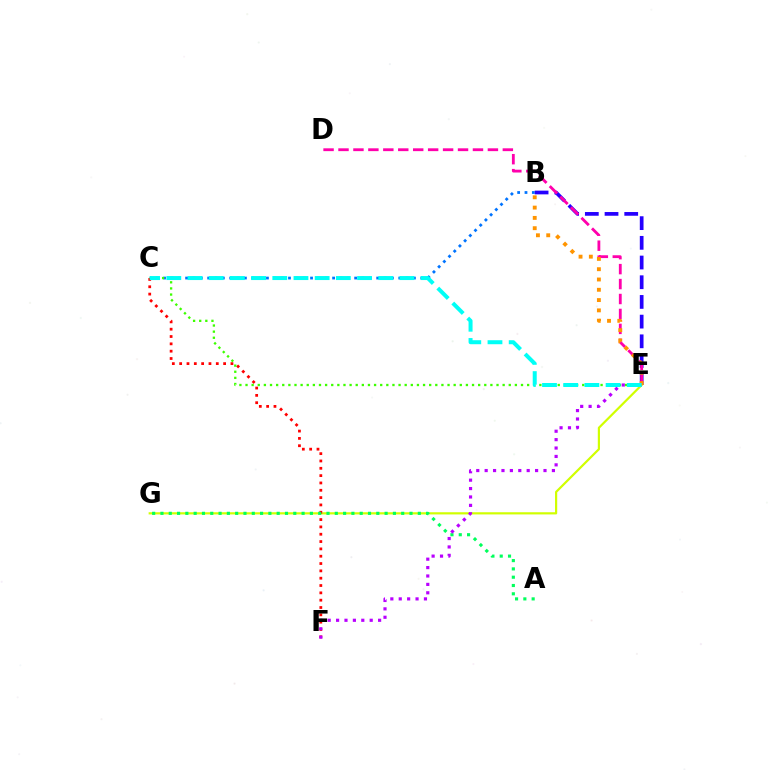{('B', 'C'): [{'color': '#0074ff', 'line_style': 'dotted', 'thickness': 2.0}], ('B', 'E'): [{'color': '#2500ff', 'line_style': 'dashed', 'thickness': 2.68}, {'color': '#ff9400', 'line_style': 'dotted', 'thickness': 2.8}], ('E', 'G'): [{'color': '#d1ff00', 'line_style': 'solid', 'thickness': 1.58}], ('C', 'F'): [{'color': '#ff0000', 'line_style': 'dotted', 'thickness': 1.99}], ('C', 'E'): [{'color': '#3dff00', 'line_style': 'dotted', 'thickness': 1.66}, {'color': '#00fff6', 'line_style': 'dashed', 'thickness': 2.88}], ('A', 'G'): [{'color': '#00ff5c', 'line_style': 'dotted', 'thickness': 2.26}], ('D', 'E'): [{'color': '#ff00ac', 'line_style': 'dashed', 'thickness': 2.03}], ('E', 'F'): [{'color': '#b900ff', 'line_style': 'dotted', 'thickness': 2.28}]}